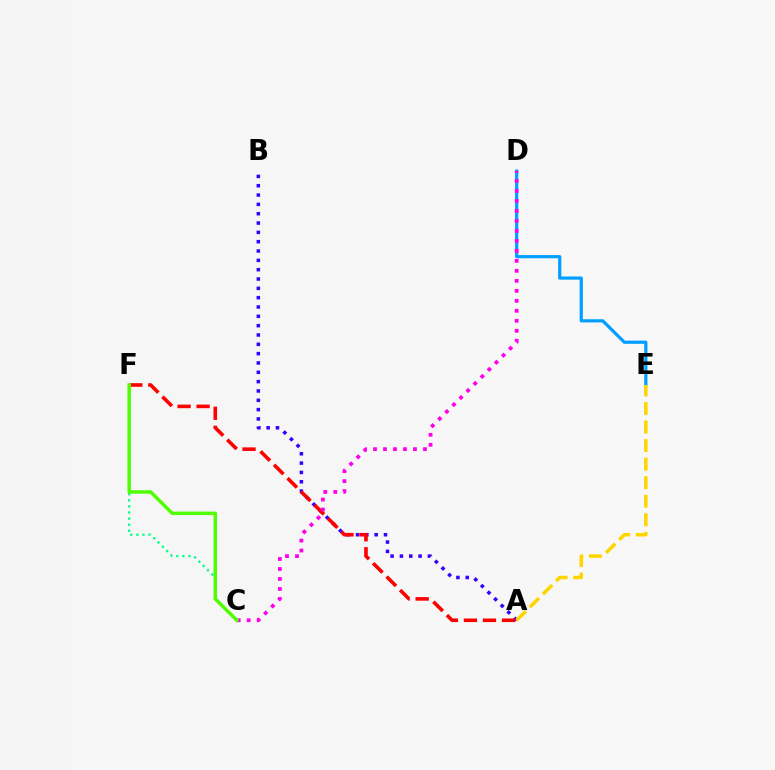{('A', 'B'): [{'color': '#3700ff', 'line_style': 'dotted', 'thickness': 2.53}], ('D', 'E'): [{'color': '#009eff', 'line_style': 'solid', 'thickness': 2.29}], ('A', 'F'): [{'color': '#ff0000', 'line_style': 'dashed', 'thickness': 2.59}], ('C', 'F'): [{'color': '#00ff86', 'line_style': 'dotted', 'thickness': 1.65}, {'color': '#4fff00', 'line_style': 'solid', 'thickness': 2.49}], ('C', 'D'): [{'color': '#ff00ed', 'line_style': 'dotted', 'thickness': 2.71}], ('A', 'E'): [{'color': '#ffd500', 'line_style': 'dashed', 'thickness': 2.52}]}